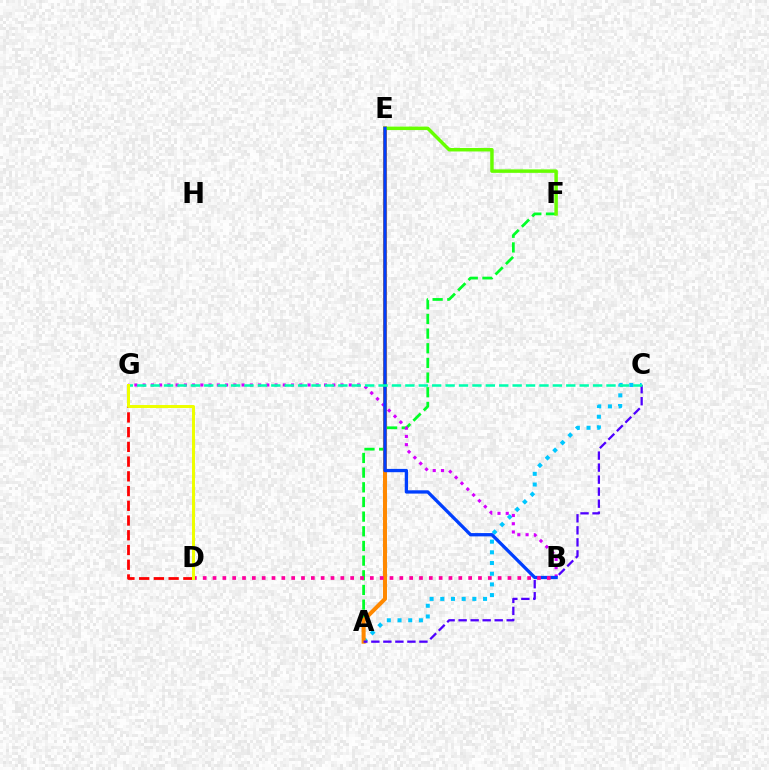{('A', 'C'): [{'color': '#00c7ff', 'line_style': 'dotted', 'thickness': 2.9}, {'color': '#4f00ff', 'line_style': 'dashed', 'thickness': 1.63}], ('A', 'F'): [{'color': '#00ff27', 'line_style': 'dashed', 'thickness': 1.99}], ('A', 'E'): [{'color': '#ff8800', 'line_style': 'solid', 'thickness': 2.91}], ('E', 'F'): [{'color': '#66ff00', 'line_style': 'solid', 'thickness': 2.51}], ('D', 'G'): [{'color': '#ff0000', 'line_style': 'dashed', 'thickness': 2.0}, {'color': '#eeff00', 'line_style': 'solid', 'thickness': 2.16}], ('B', 'G'): [{'color': '#d600ff', 'line_style': 'dotted', 'thickness': 2.24}], ('B', 'E'): [{'color': '#003fff', 'line_style': 'solid', 'thickness': 2.37}], ('B', 'D'): [{'color': '#ff00a0', 'line_style': 'dotted', 'thickness': 2.67}], ('C', 'G'): [{'color': '#00ffaf', 'line_style': 'dashed', 'thickness': 1.82}]}